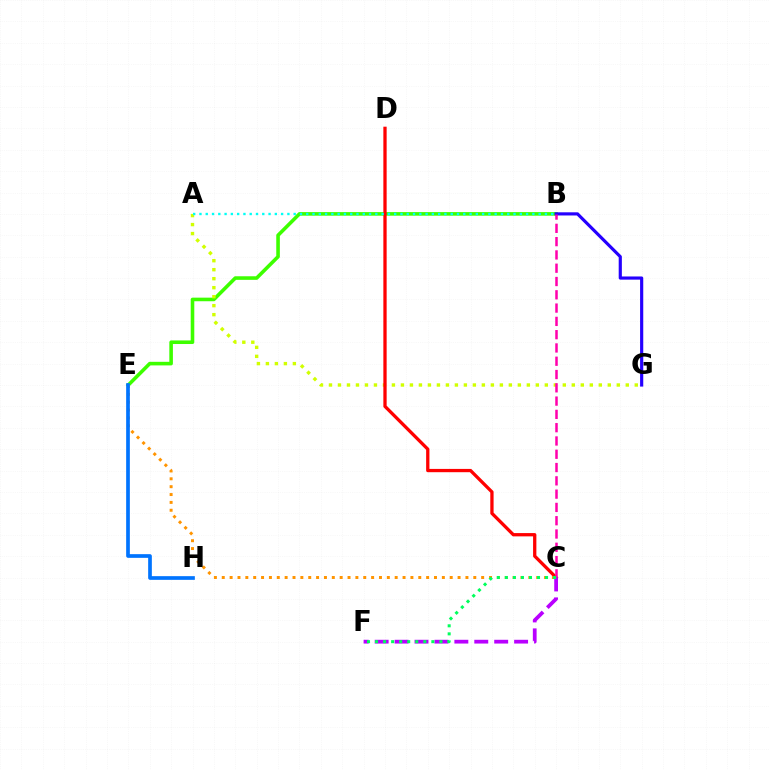{('B', 'E'): [{'color': '#3dff00', 'line_style': 'solid', 'thickness': 2.58}], ('A', 'G'): [{'color': '#d1ff00', 'line_style': 'dotted', 'thickness': 2.44}], ('C', 'D'): [{'color': '#ff0000', 'line_style': 'solid', 'thickness': 2.37}], ('C', 'E'): [{'color': '#ff9400', 'line_style': 'dotted', 'thickness': 2.14}], ('B', 'G'): [{'color': '#2500ff', 'line_style': 'solid', 'thickness': 2.28}], ('E', 'H'): [{'color': '#0074ff', 'line_style': 'solid', 'thickness': 2.65}], ('B', 'C'): [{'color': '#ff00ac', 'line_style': 'dashed', 'thickness': 1.81}], ('A', 'B'): [{'color': '#00fff6', 'line_style': 'dotted', 'thickness': 1.71}], ('C', 'F'): [{'color': '#b900ff', 'line_style': 'dashed', 'thickness': 2.71}, {'color': '#00ff5c', 'line_style': 'dotted', 'thickness': 2.19}]}